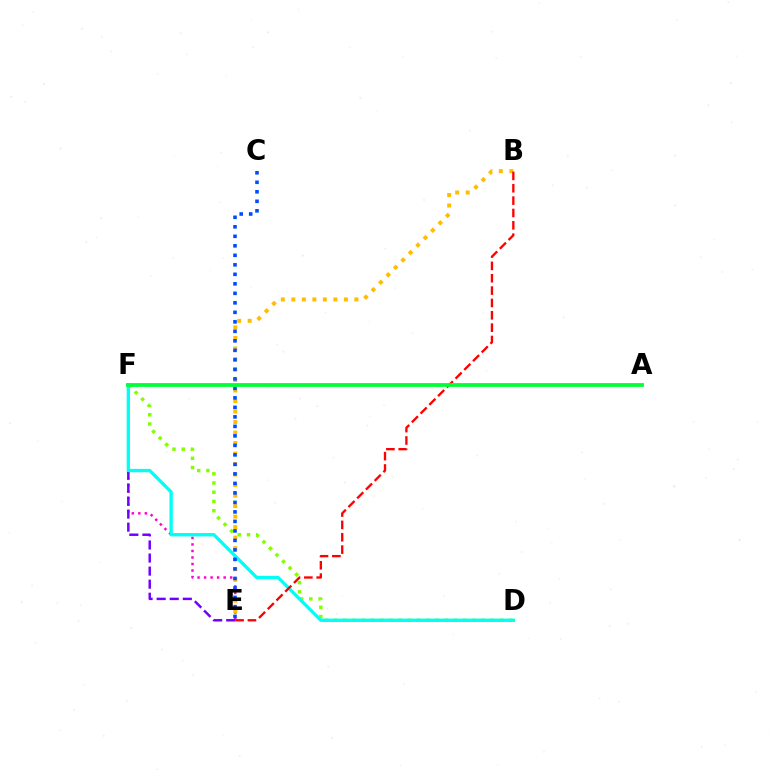{('E', 'F'): [{'color': '#ff00cf', 'line_style': 'dotted', 'thickness': 1.77}, {'color': '#7200ff', 'line_style': 'dashed', 'thickness': 1.78}], ('D', 'F'): [{'color': '#84ff00', 'line_style': 'dotted', 'thickness': 2.51}, {'color': '#00fff6', 'line_style': 'solid', 'thickness': 2.41}], ('B', 'E'): [{'color': '#ffbd00', 'line_style': 'dotted', 'thickness': 2.85}, {'color': '#ff0000', 'line_style': 'dashed', 'thickness': 1.68}], ('C', 'E'): [{'color': '#004bff', 'line_style': 'dotted', 'thickness': 2.58}], ('A', 'F'): [{'color': '#00ff39', 'line_style': 'solid', 'thickness': 2.73}]}